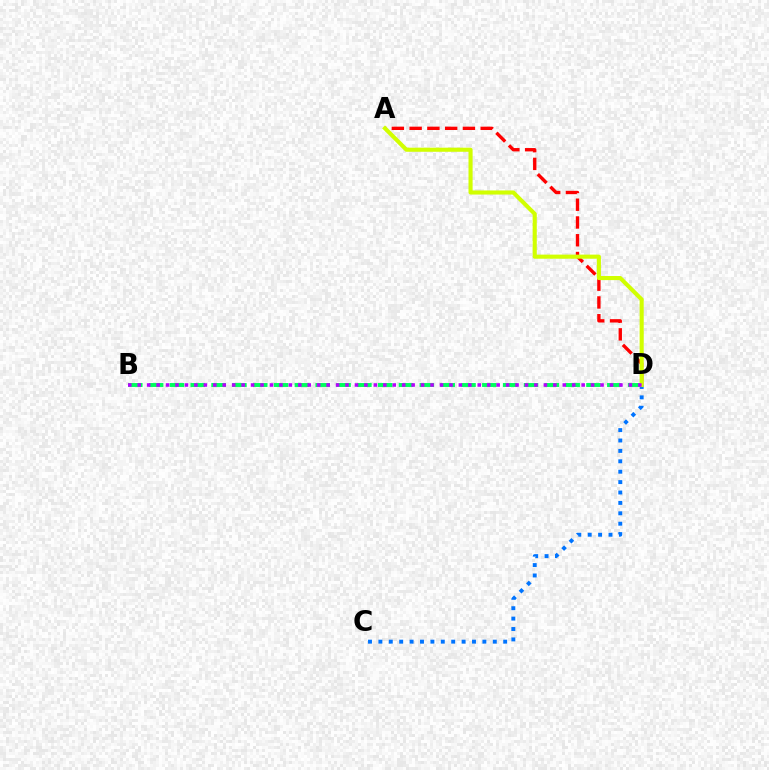{('A', 'D'): [{'color': '#ff0000', 'line_style': 'dashed', 'thickness': 2.41}, {'color': '#d1ff00', 'line_style': 'solid', 'thickness': 2.95}], ('C', 'D'): [{'color': '#0074ff', 'line_style': 'dotted', 'thickness': 2.83}], ('B', 'D'): [{'color': '#00ff5c', 'line_style': 'dashed', 'thickness': 2.83}, {'color': '#b900ff', 'line_style': 'dotted', 'thickness': 2.57}]}